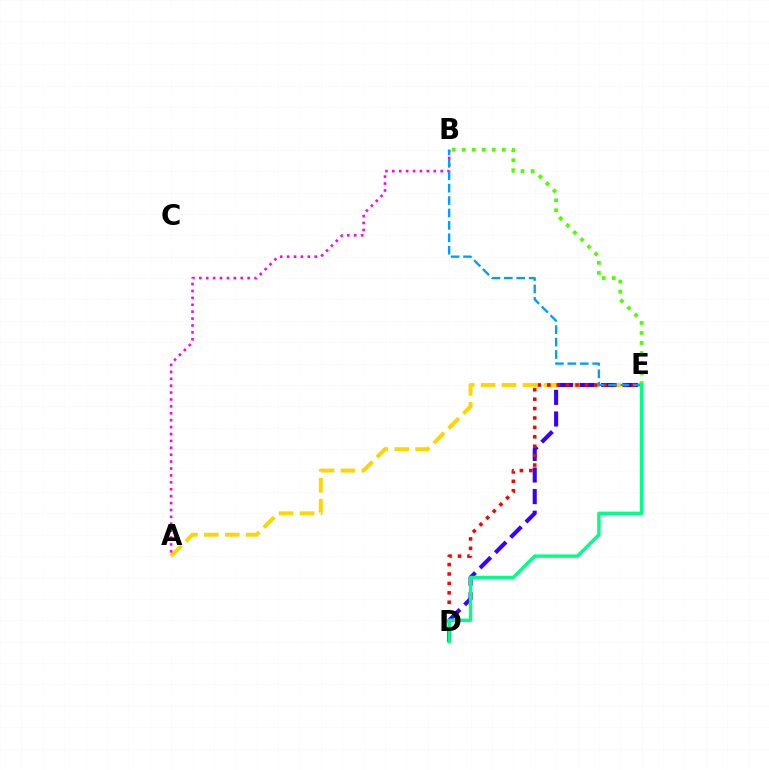{('A', 'E'): [{'color': '#ffd500', 'line_style': 'dashed', 'thickness': 2.84}], ('D', 'E'): [{'color': '#3700ff', 'line_style': 'dashed', 'thickness': 2.94}, {'color': '#ff0000', 'line_style': 'dotted', 'thickness': 2.56}, {'color': '#00ff86', 'line_style': 'solid', 'thickness': 2.46}], ('A', 'B'): [{'color': '#ff00ed', 'line_style': 'dotted', 'thickness': 1.88}], ('B', 'E'): [{'color': '#009eff', 'line_style': 'dashed', 'thickness': 1.69}, {'color': '#4fff00', 'line_style': 'dotted', 'thickness': 2.73}]}